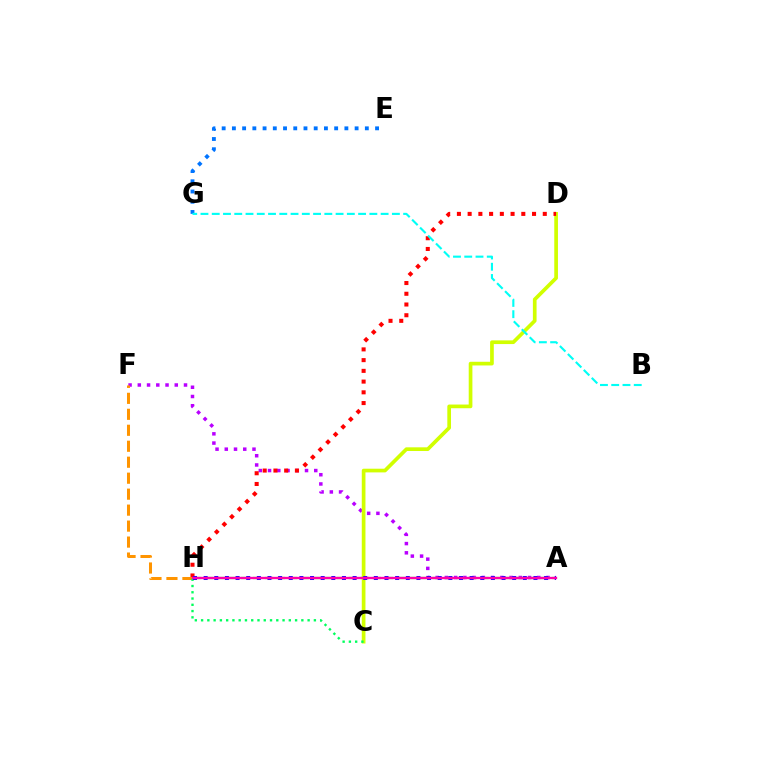{('A', 'F'): [{'color': '#b900ff', 'line_style': 'dotted', 'thickness': 2.51}], ('C', 'D'): [{'color': '#d1ff00', 'line_style': 'solid', 'thickness': 2.66}], ('D', 'H'): [{'color': '#ff0000', 'line_style': 'dotted', 'thickness': 2.92}], ('F', 'H'): [{'color': '#ff9400', 'line_style': 'dashed', 'thickness': 2.17}], ('E', 'G'): [{'color': '#0074ff', 'line_style': 'dotted', 'thickness': 2.78}], ('C', 'H'): [{'color': '#00ff5c', 'line_style': 'dotted', 'thickness': 1.7}], ('A', 'H'): [{'color': '#3dff00', 'line_style': 'dashed', 'thickness': 1.63}, {'color': '#2500ff', 'line_style': 'dotted', 'thickness': 2.89}, {'color': '#ff00ac', 'line_style': 'solid', 'thickness': 1.67}], ('B', 'G'): [{'color': '#00fff6', 'line_style': 'dashed', 'thickness': 1.53}]}